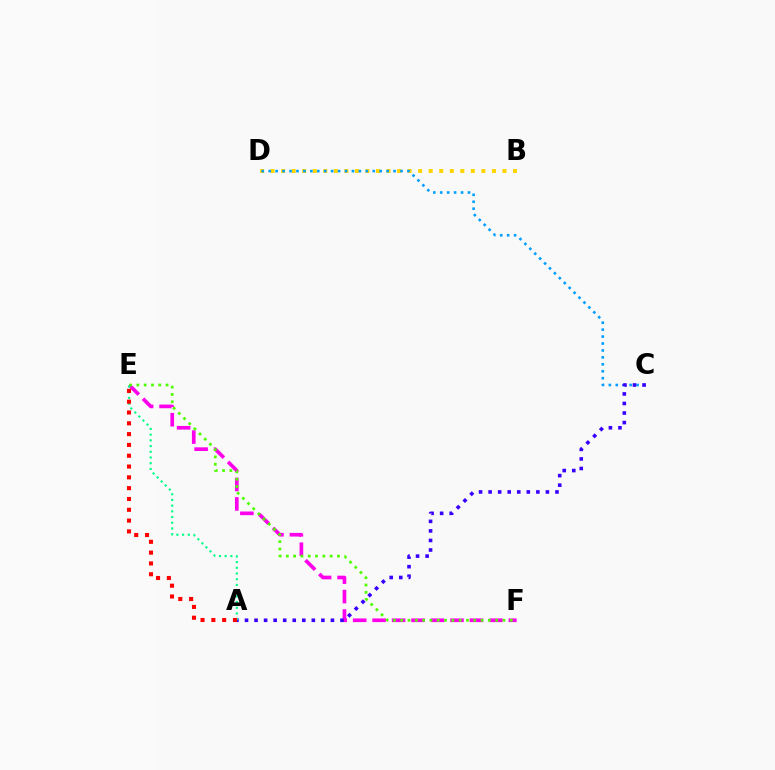{('B', 'D'): [{'color': '#ffd500', 'line_style': 'dotted', 'thickness': 2.86}], ('C', 'D'): [{'color': '#009eff', 'line_style': 'dotted', 'thickness': 1.88}], ('E', 'F'): [{'color': '#ff00ed', 'line_style': 'dashed', 'thickness': 2.64}, {'color': '#4fff00', 'line_style': 'dotted', 'thickness': 1.98}], ('A', 'C'): [{'color': '#3700ff', 'line_style': 'dotted', 'thickness': 2.59}], ('A', 'E'): [{'color': '#00ff86', 'line_style': 'dotted', 'thickness': 1.55}, {'color': '#ff0000', 'line_style': 'dotted', 'thickness': 2.94}]}